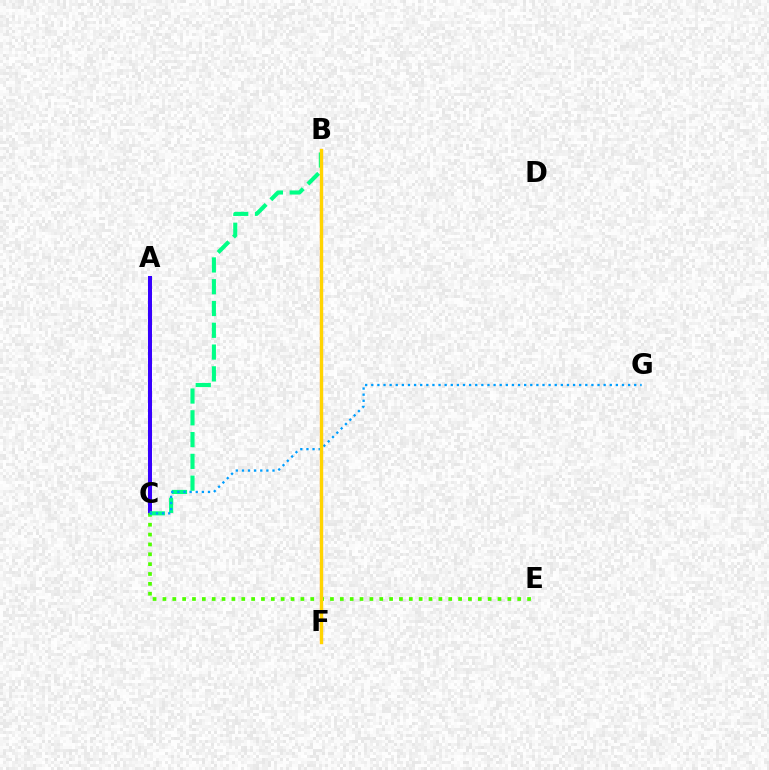{('A', 'C'): [{'color': '#3700ff', 'line_style': 'solid', 'thickness': 2.88}], ('B', 'F'): [{'color': '#ff00ed', 'line_style': 'solid', 'thickness': 2.23}, {'color': '#ff0000', 'line_style': 'solid', 'thickness': 1.82}, {'color': '#ffd500', 'line_style': 'solid', 'thickness': 2.4}], ('C', 'E'): [{'color': '#4fff00', 'line_style': 'dotted', 'thickness': 2.68}], ('B', 'C'): [{'color': '#00ff86', 'line_style': 'dashed', 'thickness': 2.96}], ('C', 'G'): [{'color': '#009eff', 'line_style': 'dotted', 'thickness': 1.66}]}